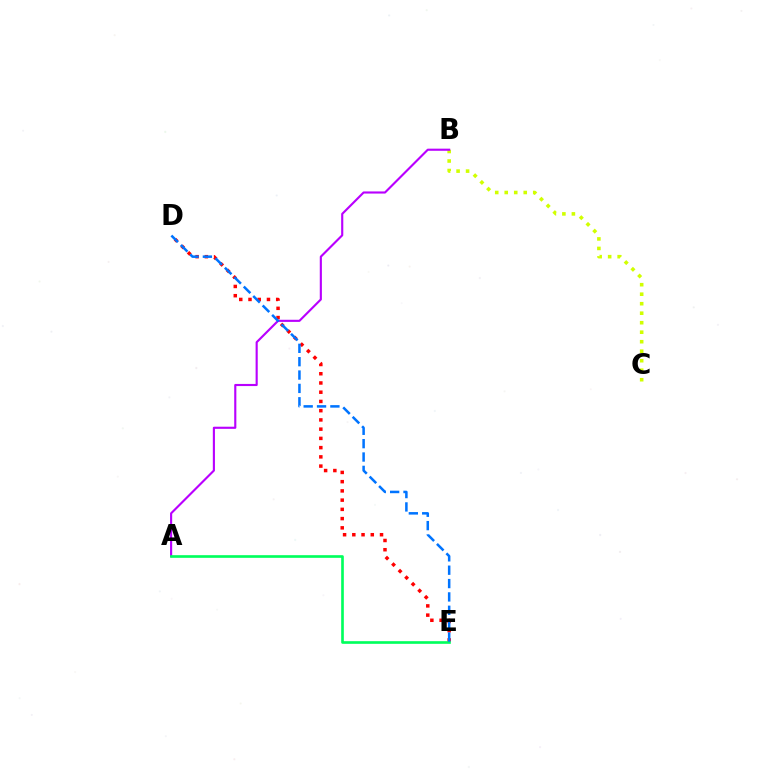{('B', 'C'): [{'color': '#d1ff00', 'line_style': 'dotted', 'thickness': 2.58}], ('D', 'E'): [{'color': '#ff0000', 'line_style': 'dotted', 'thickness': 2.51}, {'color': '#0074ff', 'line_style': 'dashed', 'thickness': 1.81}], ('A', 'B'): [{'color': '#b900ff', 'line_style': 'solid', 'thickness': 1.53}], ('A', 'E'): [{'color': '#00ff5c', 'line_style': 'solid', 'thickness': 1.91}]}